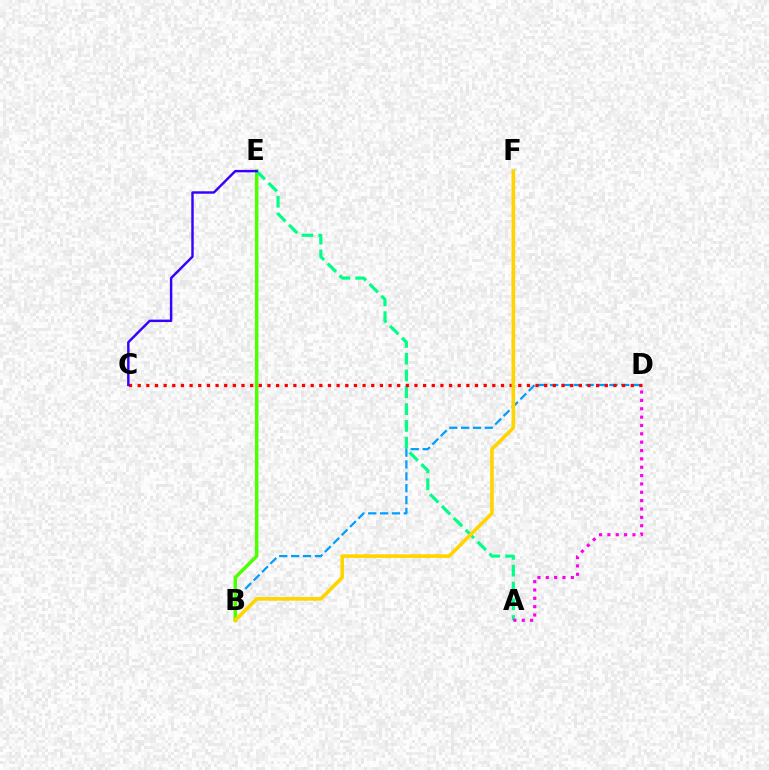{('B', 'D'): [{'color': '#009eff', 'line_style': 'dashed', 'thickness': 1.61}], ('B', 'E'): [{'color': '#4fff00', 'line_style': 'solid', 'thickness': 2.53}], ('A', 'E'): [{'color': '#00ff86', 'line_style': 'dashed', 'thickness': 2.28}], ('A', 'D'): [{'color': '#ff00ed', 'line_style': 'dotted', 'thickness': 2.27}], ('C', 'D'): [{'color': '#ff0000', 'line_style': 'dotted', 'thickness': 2.35}], ('B', 'F'): [{'color': '#ffd500', 'line_style': 'solid', 'thickness': 2.62}], ('C', 'E'): [{'color': '#3700ff', 'line_style': 'solid', 'thickness': 1.76}]}